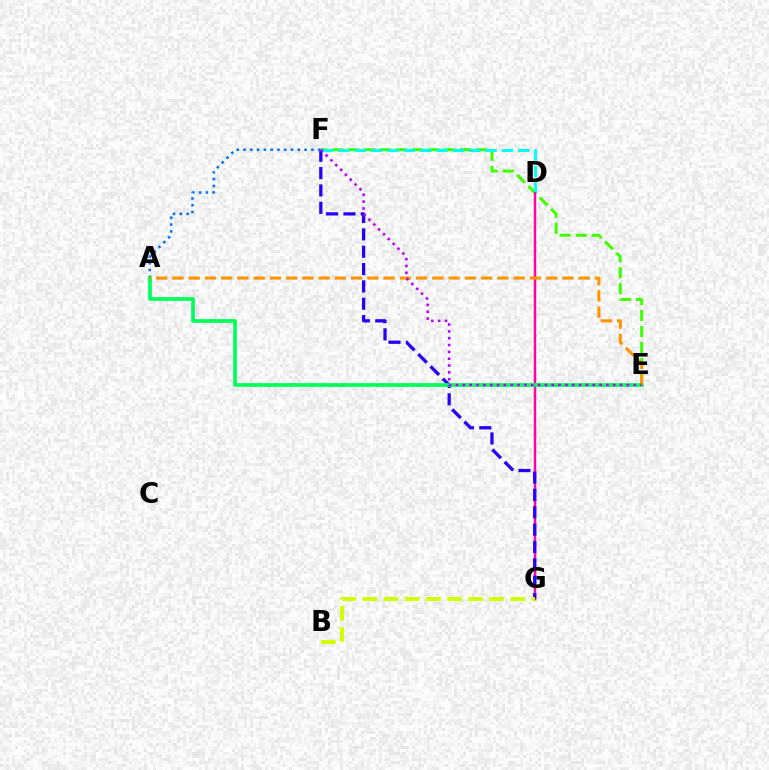{('D', 'G'): [{'color': '#ff0000', 'line_style': 'solid', 'thickness': 1.61}, {'color': '#ff00ac', 'line_style': 'solid', 'thickness': 1.57}], ('E', 'F'): [{'color': '#3dff00', 'line_style': 'dashed', 'thickness': 2.17}, {'color': '#b900ff', 'line_style': 'dotted', 'thickness': 1.86}], ('D', 'F'): [{'color': '#00fff6', 'line_style': 'dashed', 'thickness': 2.22}], ('F', 'G'): [{'color': '#2500ff', 'line_style': 'dashed', 'thickness': 2.36}], ('A', 'F'): [{'color': '#0074ff', 'line_style': 'dotted', 'thickness': 1.84}], ('A', 'E'): [{'color': '#00ff5c', 'line_style': 'solid', 'thickness': 2.67}, {'color': '#ff9400', 'line_style': 'dashed', 'thickness': 2.21}], ('B', 'G'): [{'color': '#d1ff00', 'line_style': 'dashed', 'thickness': 2.87}]}